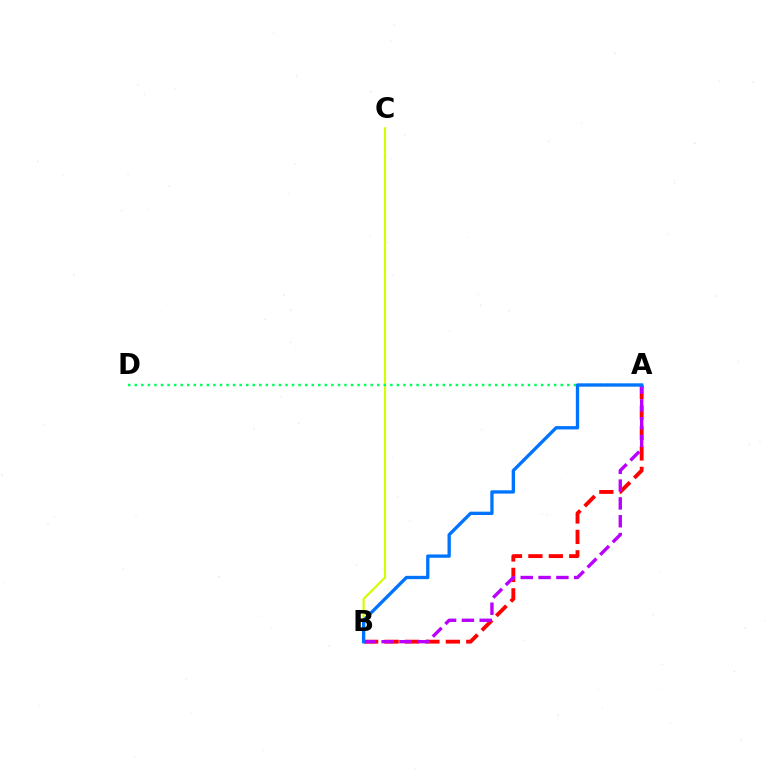{('A', 'B'): [{'color': '#ff0000', 'line_style': 'dashed', 'thickness': 2.78}, {'color': '#b900ff', 'line_style': 'dashed', 'thickness': 2.42}, {'color': '#0074ff', 'line_style': 'solid', 'thickness': 2.39}], ('B', 'C'): [{'color': '#d1ff00', 'line_style': 'solid', 'thickness': 1.57}], ('A', 'D'): [{'color': '#00ff5c', 'line_style': 'dotted', 'thickness': 1.78}]}